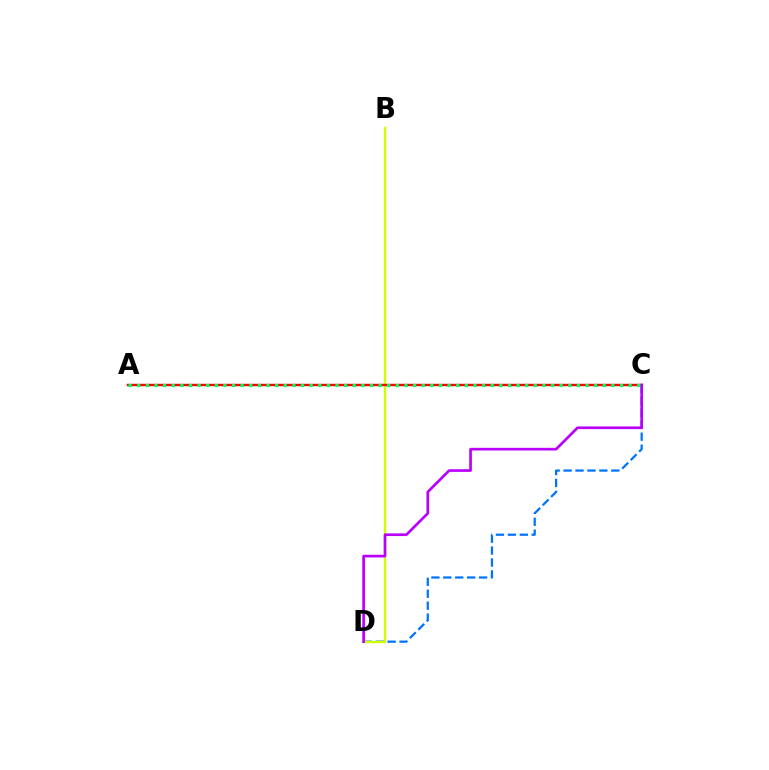{('C', 'D'): [{'color': '#0074ff', 'line_style': 'dashed', 'thickness': 1.62}, {'color': '#b900ff', 'line_style': 'solid', 'thickness': 1.93}], ('B', 'D'): [{'color': '#d1ff00', 'line_style': 'solid', 'thickness': 1.72}], ('A', 'C'): [{'color': '#ff0000', 'line_style': 'solid', 'thickness': 1.74}, {'color': '#00ff5c', 'line_style': 'dotted', 'thickness': 2.34}]}